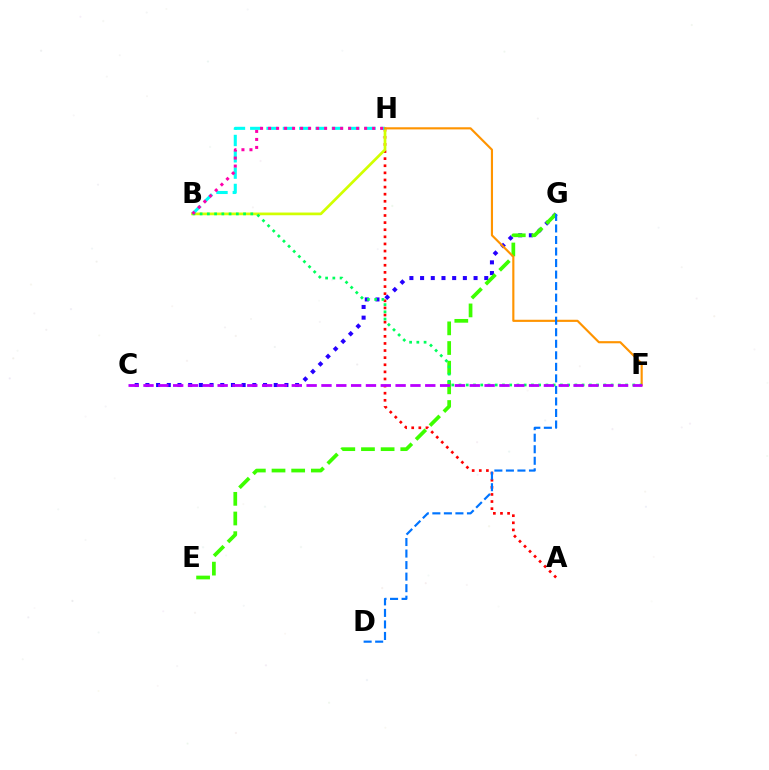{('A', 'H'): [{'color': '#ff0000', 'line_style': 'dotted', 'thickness': 1.93}], ('B', 'H'): [{'color': '#d1ff00', 'line_style': 'solid', 'thickness': 1.95}, {'color': '#00fff6', 'line_style': 'dashed', 'thickness': 2.22}, {'color': '#ff00ac', 'line_style': 'dotted', 'thickness': 2.17}], ('C', 'G'): [{'color': '#2500ff', 'line_style': 'dotted', 'thickness': 2.91}], ('E', 'G'): [{'color': '#3dff00', 'line_style': 'dashed', 'thickness': 2.67}], ('F', 'H'): [{'color': '#ff9400', 'line_style': 'solid', 'thickness': 1.55}], ('B', 'F'): [{'color': '#00ff5c', 'line_style': 'dotted', 'thickness': 1.97}], ('D', 'G'): [{'color': '#0074ff', 'line_style': 'dashed', 'thickness': 1.57}], ('C', 'F'): [{'color': '#b900ff', 'line_style': 'dashed', 'thickness': 2.01}]}